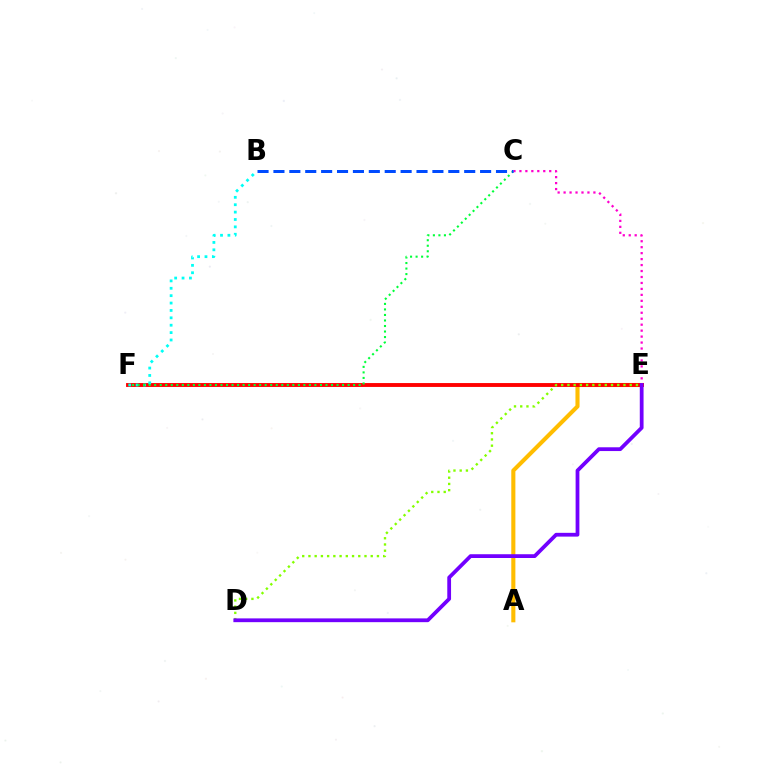{('A', 'E'): [{'color': '#ffbd00', 'line_style': 'solid', 'thickness': 2.95}], ('E', 'F'): [{'color': '#ff0000', 'line_style': 'solid', 'thickness': 2.79}], ('B', 'F'): [{'color': '#00fff6', 'line_style': 'dotted', 'thickness': 2.01}], ('C', 'F'): [{'color': '#00ff39', 'line_style': 'dotted', 'thickness': 1.5}], ('C', 'E'): [{'color': '#ff00cf', 'line_style': 'dotted', 'thickness': 1.62}], ('D', 'E'): [{'color': '#84ff00', 'line_style': 'dotted', 'thickness': 1.69}, {'color': '#7200ff', 'line_style': 'solid', 'thickness': 2.72}], ('B', 'C'): [{'color': '#004bff', 'line_style': 'dashed', 'thickness': 2.16}]}